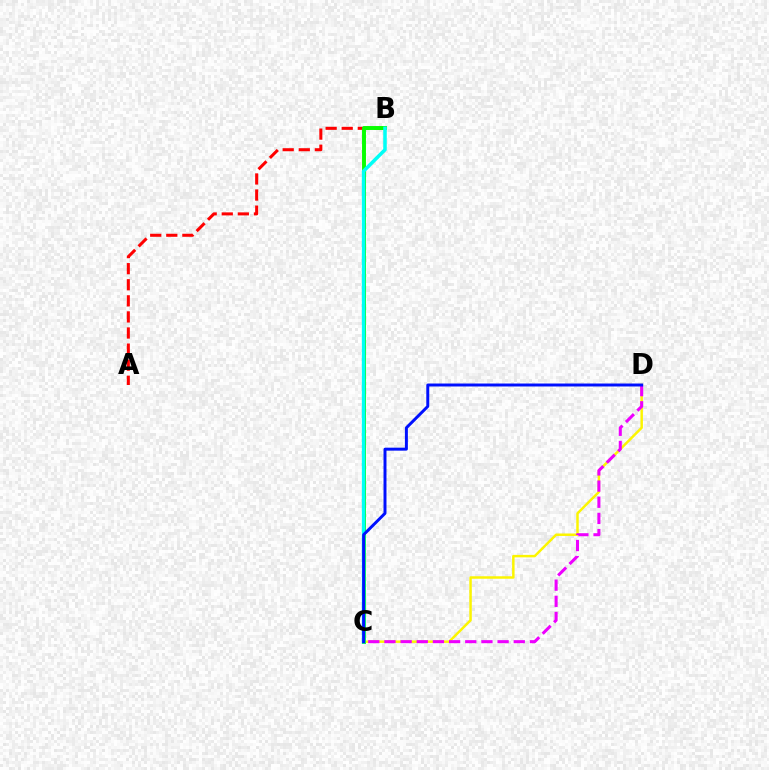{('A', 'B'): [{'color': '#ff0000', 'line_style': 'dashed', 'thickness': 2.18}], ('C', 'D'): [{'color': '#fcf500', 'line_style': 'solid', 'thickness': 1.78}, {'color': '#ee00ff', 'line_style': 'dashed', 'thickness': 2.2}, {'color': '#0010ff', 'line_style': 'solid', 'thickness': 2.13}], ('B', 'C'): [{'color': '#08ff00', 'line_style': 'solid', 'thickness': 2.83}, {'color': '#00fff6', 'line_style': 'solid', 'thickness': 2.54}]}